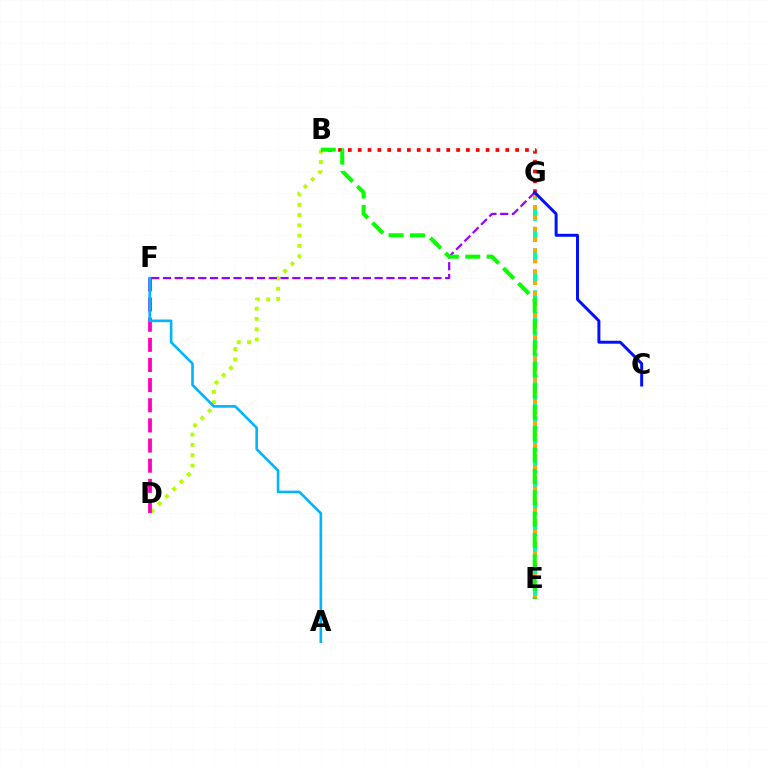{('B', 'D'): [{'color': '#b3ff00', 'line_style': 'dotted', 'thickness': 2.8}], ('E', 'G'): [{'color': '#00ff9d', 'line_style': 'dashed', 'thickness': 2.85}, {'color': '#ffa500', 'line_style': 'dotted', 'thickness': 2.94}], ('D', 'F'): [{'color': '#ff00bd', 'line_style': 'dashed', 'thickness': 2.74}], ('B', 'G'): [{'color': '#ff0000', 'line_style': 'dotted', 'thickness': 2.67}], ('F', 'G'): [{'color': '#9b00ff', 'line_style': 'dashed', 'thickness': 1.6}], ('B', 'E'): [{'color': '#08ff00', 'line_style': 'dashed', 'thickness': 2.9}], ('A', 'F'): [{'color': '#00b5ff', 'line_style': 'solid', 'thickness': 1.89}], ('C', 'G'): [{'color': '#0010ff', 'line_style': 'solid', 'thickness': 2.13}]}